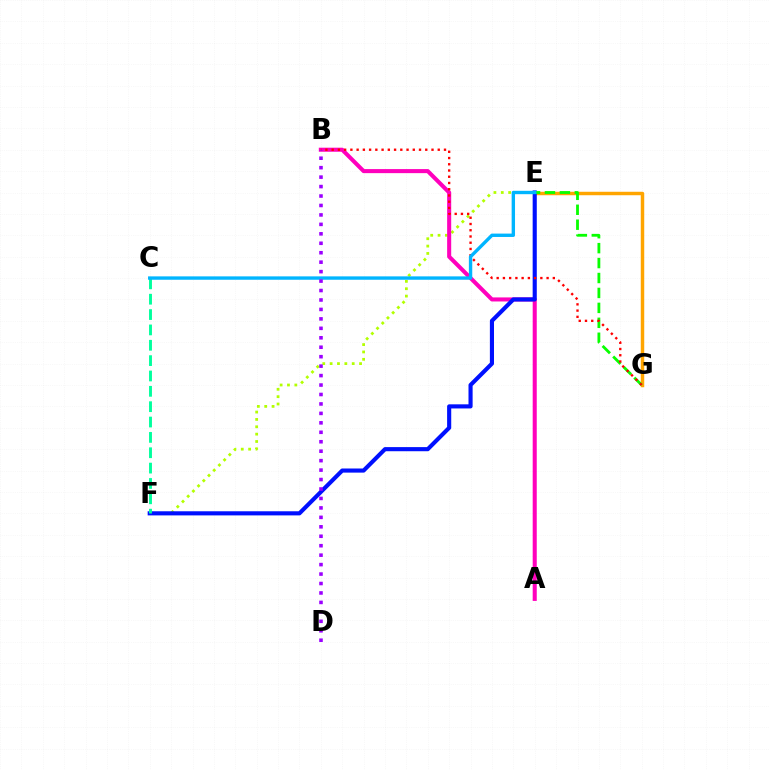{('E', 'F'): [{'color': '#b3ff00', 'line_style': 'dotted', 'thickness': 2.0}, {'color': '#0010ff', 'line_style': 'solid', 'thickness': 2.97}], ('E', 'G'): [{'color': '#ffa500', 'line_style': 'solid', 'thickness': 2.49}, {'color': '#08ff00', 'line_style': 'dashed', 'thickness': 2.03}], ('A', 'B'): [{'color': '#ff00bd', 'line_style': 'solid', 'thickness': 2.92}], ('C', 'F'): [{'color': '#00ff9d', 'line_style': 'dashed', 'thickness': 2.09}], ('B', 'G'): [{'color': '#ff0000', 'line_style': 'dotted', 'thickness': 1.7}], ('C', 'E'): [{'color': '#00b5ff', 'line_style': 'solid', 'thickness': 2.43}], ('B', 'D'): [{'color': '#9b00ff', 'line_style': 'dotted', 'thickness': 2.57}]}